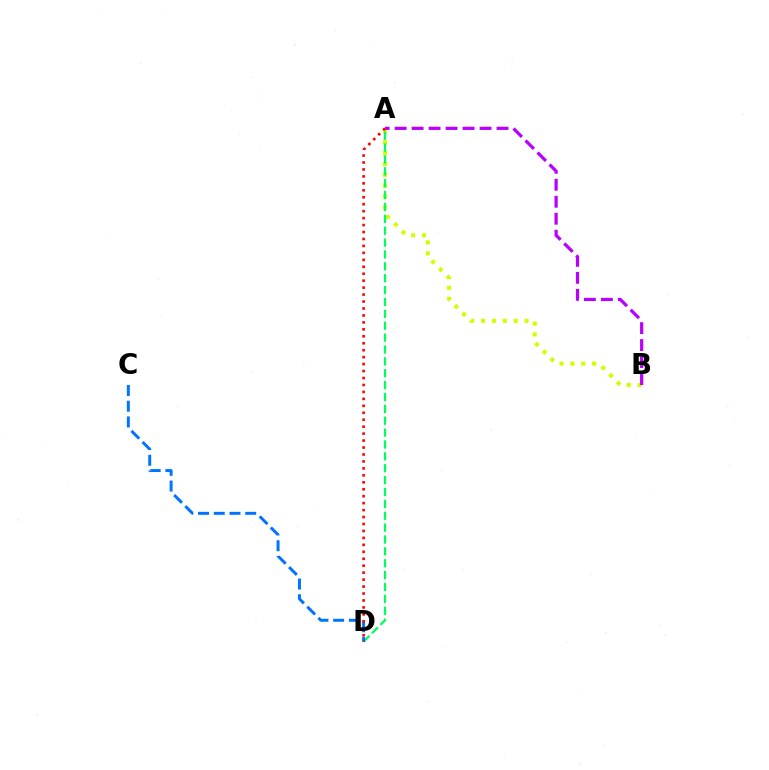{('A', 'B'): [{'color': '#d1ff00', 'line_style': 'dotted', 'thickness': 2.95}, {'color': '#b900ff', 'line_style': 'dashed', 'thickness': 2.31}], ('A', 'D'): [{'color': '#00ff5c', 'line_style': 'dashed', 'thickness': 1.61}, {'color': '#ff0000', 'line_style': 'dotted', 'thickness': 1.89}], ('C', 'D'): [{'color': '#0074ff', 'line_style': 'dashed', 'thickness': 2.14}]}